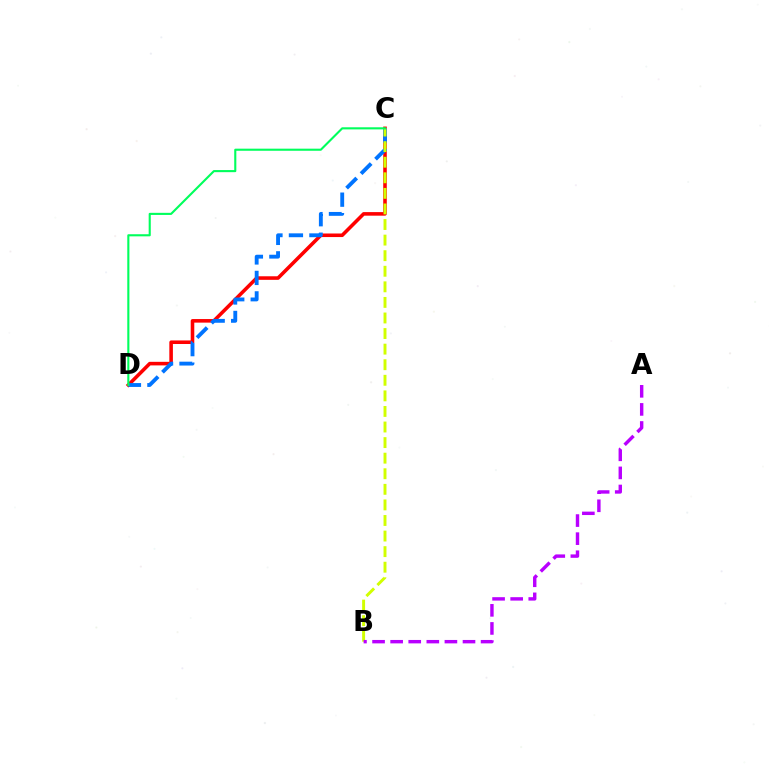{('C', 'D'): [{'color': '#ff0000', 'line_style': 'solid', 'thickness': 2.57}, {'color': '#0074ff', 'line_style': 'dashed', 'thickness': 2.78}, {'color': '#00ff5c', 'line_style': 'solid', 'thickness': 1.52}], ('B', 'C'): [{'color': '#d1ff00', 'line_style': 'dashed', 'thickness': 2.12}], ('A', 'B'): [{'color': '#b900ff', 'line_style': 'dashed', 'thickness': 2.46}]}